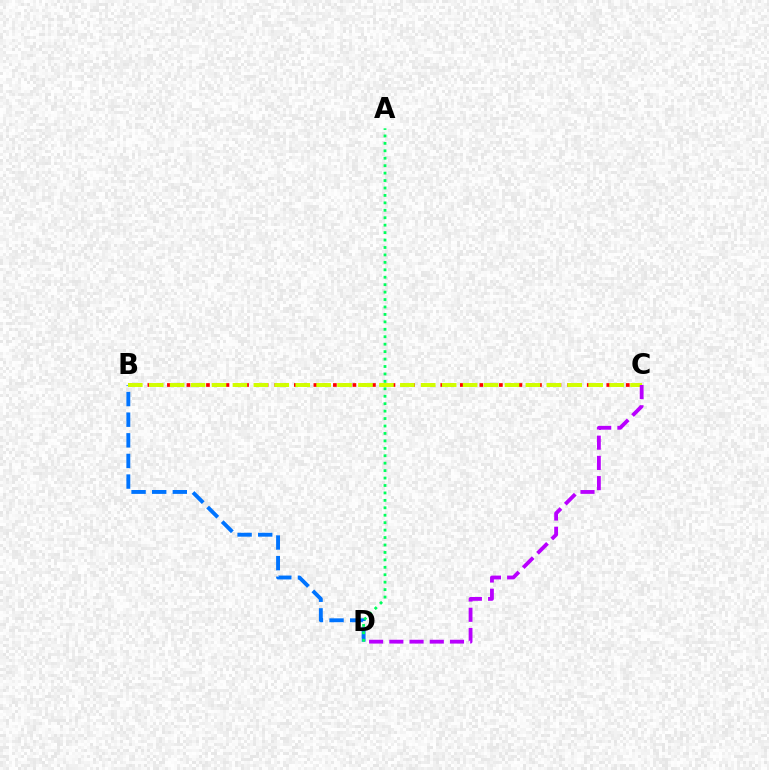{('B', 'C'): [{'color': '#ff0000', 'line_style': 'dotted', 'thickness': 2.65}, {'color': '#d1ff00', 'line_style': 'dashed', 'thickness': 2.84}], ('B', 'D'): [{'color': '#0074ff', 'line_style': 'dashed', 'thickness': 2.8}], ('A', 'D'): [{'color': '#00ff5c', 'line_style': 'dotted', 'thickness': 2.02}], ('C', 'D'): [{'color': '#b900ff', 'line_style': 'dashed', 'thickness': 2.75}]}